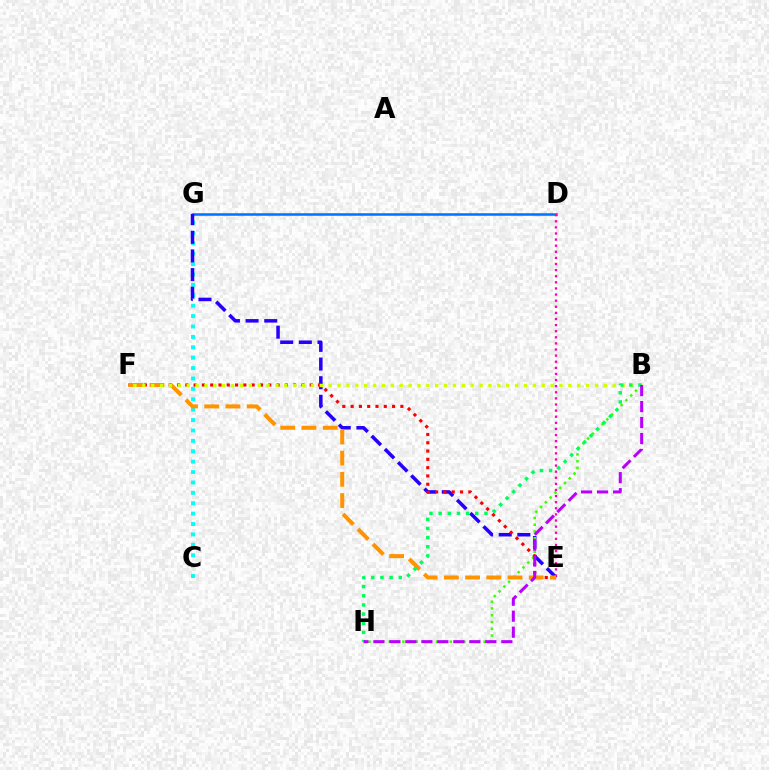{('D', 'G'): [{'color': '#0074ff', 'line_style': 'solid', 'thickness': 1.83}], ('C', 'G'): [{'color': '#00fff6', 'line_style': 'dotted', 'thickness': 2.83}], ('E', 'G'): [{'color': '#2500ff', 'line_style': 'dashed', 'thickness': 2.53}], ('B', 'H'): [{'color': '#3dff00', 'line_style': 'dotted', 'thickness': 1.84}, {'color': '#00ff5c', 'line_style': 'dotted', 'thickness': 2.49}, {'color': '#b900ff', 'line_style': 'dashed', 'thickness': 2.17}], ('E', 'F'): [{'color': '#ff0000', 'line_style': 'dotted', 'thickness': 2.25}, {'color': '#ff9400', 'line_style': 'dashed', 'thickness': 2.88}], ('D', 'E'): [{'color': '#ff00ac', 'line_style': 'dotted', 'thickness': 1.66}], ('B', 'F'): [{'color': '#d1ff00', 'line_style': 'dotted', 'thickness': 2.41}]}